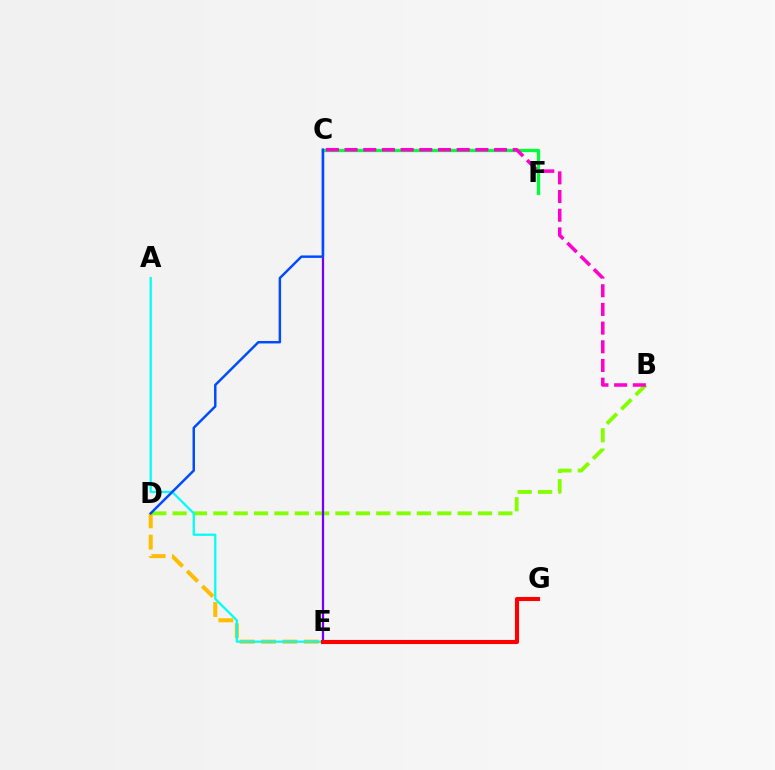{('C', 'F'): [{'color': '#00ff39', 'line_style': 'solid', 'thickness': 2.37}], ('B', 'D'): [{'color': '#84ff00', 'line_style': 'dashed', 'thickness': 2.77}], ('C', 'E'): [{'color': '#7200ff', 'line_style': 'solid', 'thickness': 1.63}], ('D', 'E'): [{'color': '#ffbd00', 'line_style': 'dashed', 'thickness': 2.9}], ('A', 'E'): [{'color': '#00fff6', 'line_style': 'solid', 'thickness': 1.63}], ('B', 'C'): [{'color': '#ff00cf', 'line_style': 'dashed', 'thickness': 2.54}], ('C', 'D'): [{'color': '#004bff', 'line_style': 'solid', 'thickness': 1.77}], ('E', 'G'): [{'color': '#ff0000', 'line_style': 'solid', 'thickness': 2.95}]}